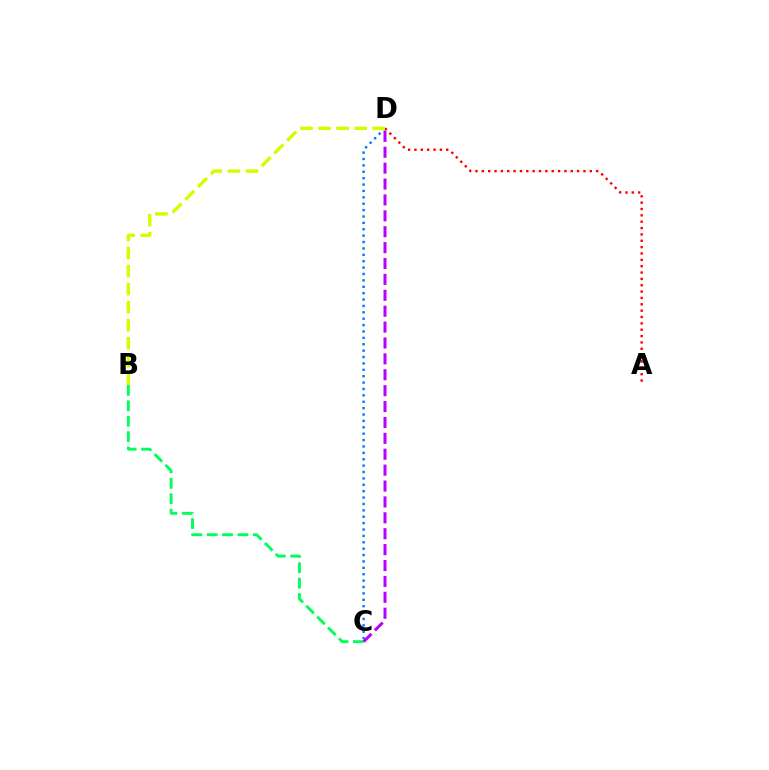{('B', 'C'): [{'color': '#00ff5c', 'line_style': 'dashed', 'thickness': 2.09}], ('C', 'D'): [{'color': '#0074ff', 'line_style': 'dotted', 'thickness': 1.74}, {'color': '#b900ff', 'line_style': 'dashed', 'thickness': 2.16}], ('A', 'D'): [{'color': '#ff0000', 'line_style': 'dotted', 'thickness': 1.73}], ('B', 'D'): [{'color': '#d1ff00', 'line_style': 'dashed', 'thickness': 2.45}]}